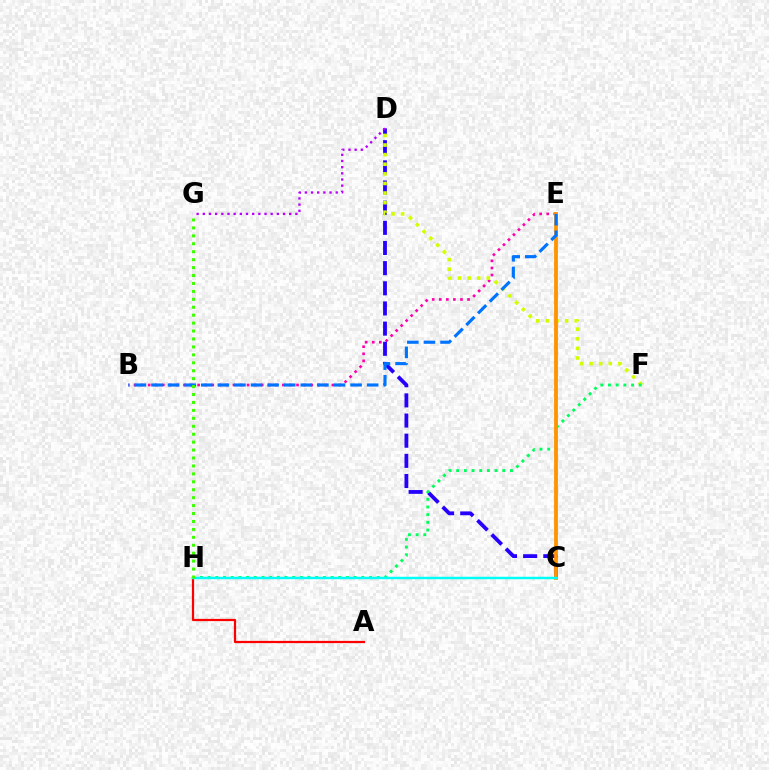{('A', 'H'): [{'color': '#ff0000', 'line_style': 'solid', 'thickness': 1.59}], ('B', 'E'): [{'color': '#ff00ac', 'line_style': 'dotted', 'thickness': 1.92}, {'color': '#0074ff', 'line_style': 'dashed', 'thickness': 2.25}], ('C', 'D'): [{'color': '#2500ff', 'line_style': 'dashed', 'thickness': 2.74}], ('D', 'F'): [{'color': '#d1ff00', 'line_style': 'dotted', 'thickness': 2.61}], ('F', 'H'): [{'color': '#00ff5c', 'line_style': 'dotted', 'thickness': 2.09}], ('D', 'G'): [{'color': '#b900ff', 'line_style': 'dotted', 'thickness': 1.68}], ('C', 'E'): [{'color': '#ff9400', 'line_style': 'solid', 'thickness': 2.74}], ('C', 'H'): [{'color': '#00fff6', 'line_style': 'solid', 'thickness': 1.77}], ('G', 'H'): [{'color': '#3dff00', 'line_style': 'dotted', 'thickness': 2.16}]}